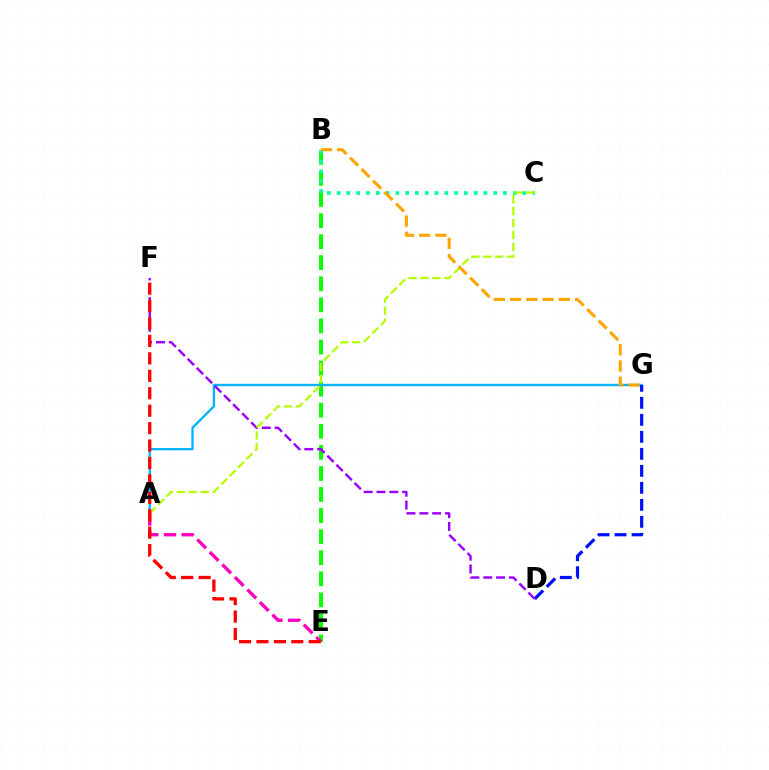{('B', 'E'): [{'color': '#08ff00', 'line_style': 'dashed', 'thickness': 2.86}], ('A', 'G'): [{'color': '#00b5ff', 'line_style': 'solid', 'thickness': 1.68}], ('D', 'G'): [{'color': '#0010ff', 'line_style': 'dashed', 'thickness': 2.31}], ('D', 'F'): [{'color': '#9b00ff', 'line_style': 'dashed', 'thickness': 1.74}], ('B', 'C'): [{'color': '#00ff9d', 'line_style': 'dotted', 'thickness': 2.66}], ('A', 'C'): [{'color': '#b3ff00', 'line_style': 'dashed', 'thickness': 1.62}], ('A', 'E'): [{'color': '#ff00bd', 'line_style': 'dashed', 'thickness': 2.41}], ('E', 'F'): [{'color': '#ff0000', 'line_style': 'dashed', 'thickness': 2.37}], ('B', 'G'): [{'color': '#ffa500', 'line_style': 'dashed', 'thickness': 2.21}]}